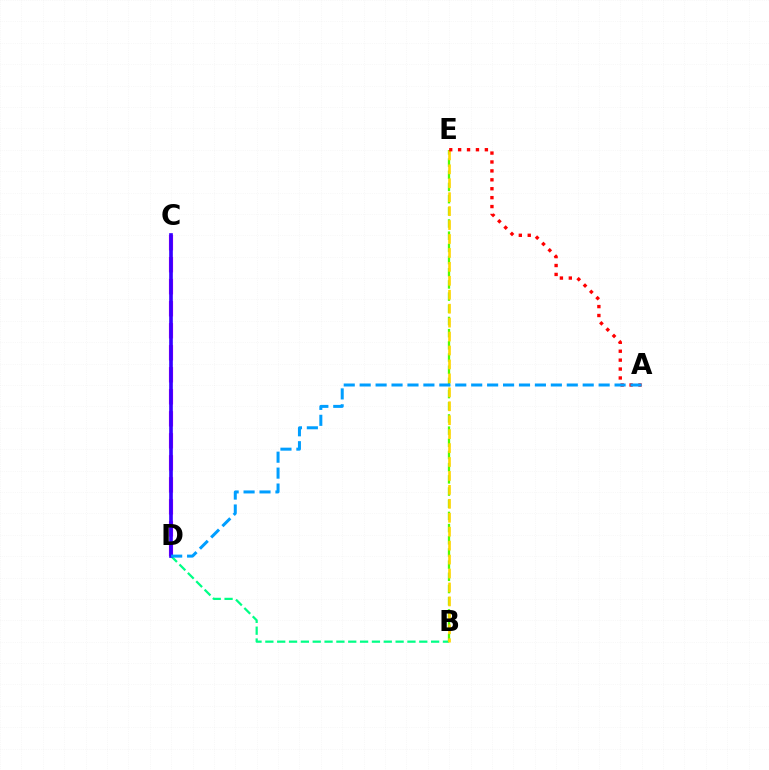{('B', 'D'): [{'color': '#00ff86', 'line_style': 'dashed', 'thickness': 1.61}], ('B', 'E'): [{'color': '#4fff00', 'line_style': 'dashed', 'thickness': 1.66}, {'color': '#ffd500', 'line_style': 'dashed', 'thickness': 1.89}], ('A', 'E'): [{'color': '#ff0000', 'line_style': 'dotted', 'thickness': 2.42}], ('C', 'D'): [{'color': '#ff00ed', 'line_style': 'dashed', 'thickness': 2.99}, {'color': '#3700ff', 'line_style': 'solid', 'thickness': 2.64}], ('A', 'D'): [{'color': '#009eff', 'line_style': 'dashed', 'thickness': 2.16}]}